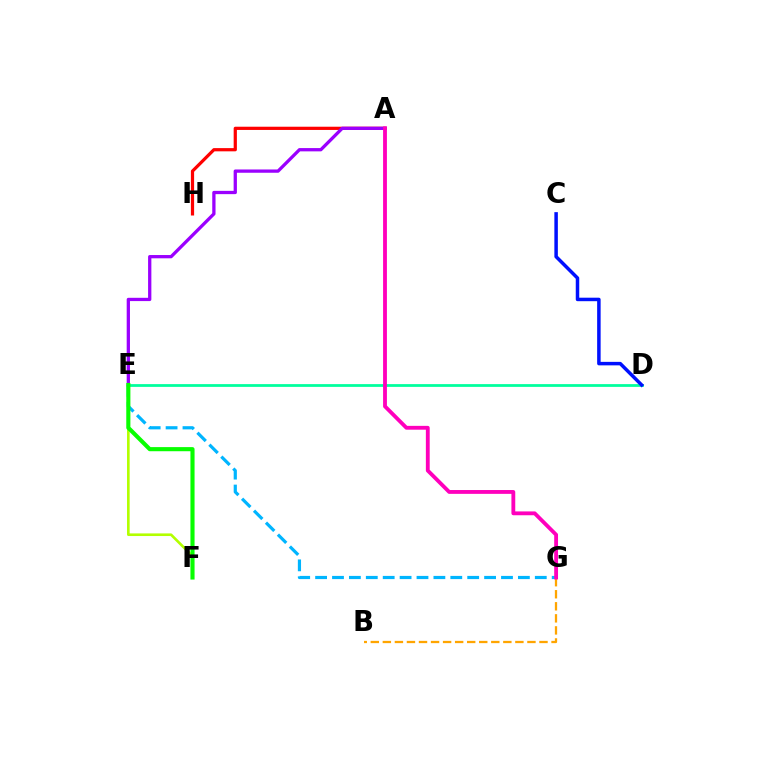{('B', 'G'): [{'color': '#ffa500', 'line_style': 'dashed', 'thickness': 1.64}], ('E', 'G'): [{'color': '#00b5ff', 'line_style': 'dashed', 'thickness': 2.3}], ('E', 'F'): [{'color': '#b3ff00', 'line_style': 'solid', 'thickness': 1.89}, {'color': '#08ff00', 'line_style': 'solid', 'thickness': 2.96}], ('D', 'E'): [{'color': '#00ff9d', 'line_style': 'solid', 'thickness': 1.99}], ('C', 'D'): [{'color': '#0010ff', 'line_style': 'solid', 'thickness': 2.51}], ('A', 'H'): [{'color': '#ff0000', 'line_style': 'solid', 'thickness': 2.32}], ('A', 'E'): [{'color': '#9b00ff', 'line_style': 'solid', 'thickness': 2.36}], ('A', 'G'): [{'color': '#ff00bd', 'line_style': 'solid', 'thickness': 2.76}]}